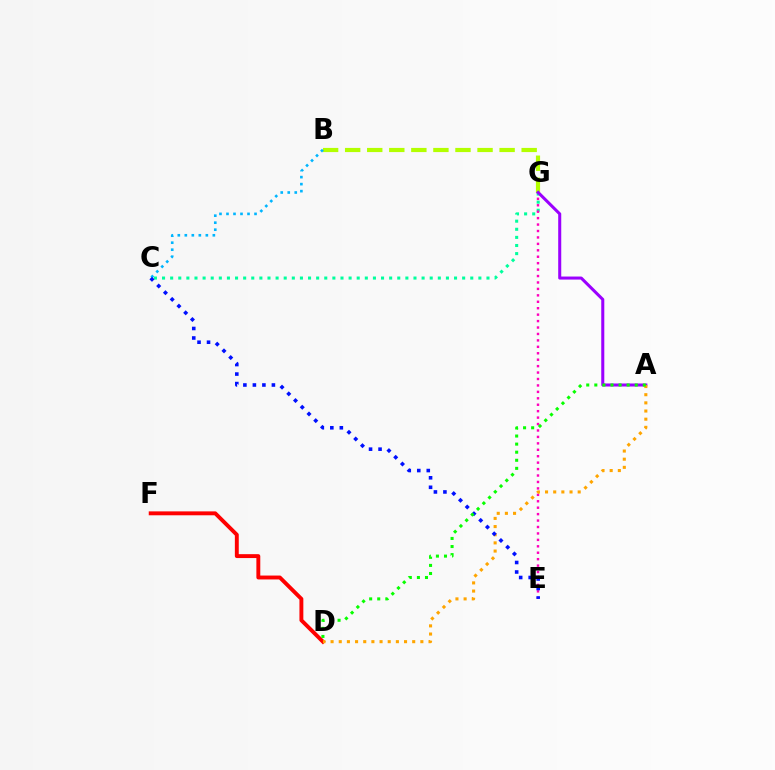{('C', 'G'): [{'color': '#00ff9d', 'line_style': 'dotted', 'thickness': 2.2}], ('E', 'G'): [{'color': '#ff00bd', 'line_style': 'dotted', 'thickness': 1.75}], ('B', 'G'): [{'color': '#b3ff00', 'line_style': 'dashed', 'thickness': 3.0}], ('A', 'G'): [{'color': '#9b00ff', 'line_style': 'solid', 'thickness': 2.19}], ('B', 'C'): [{'color': '#00b5ff', 'line_style': 'dotted', 'thickness': 1.9}], ('D', 'F'): [{'color': '#ff0000', 'line_style': 'solid', 'thickness': 2.81}], ('A', 'D'): [{'color': '#ffa500', 'line_style': 'dotted', 'thickness': 2.22}, {'color': '#08ff00', 'line_style': 'dotted', 'thickness': 2.2}], ('C', 'E'): [{'color': '#0010ff', 'line_style': 'dotted', 'thickness': 2.58}]}